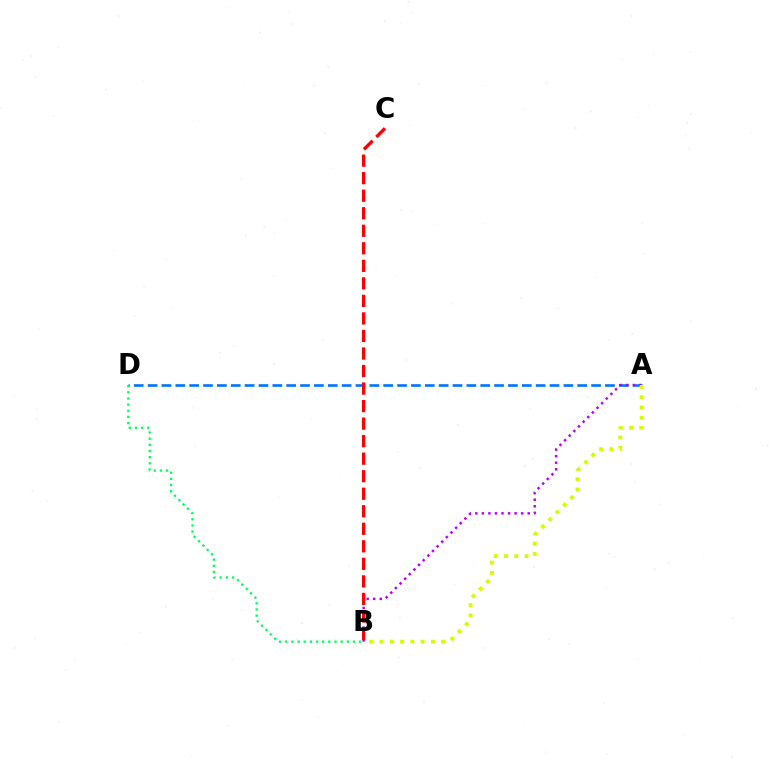{('A', 'D'): [{'color': '#0074ff', 'line_style': 'dashed', 'thickness': 1.88}], ('A', 'B'): [{'color': '#b900ff', 'line_style': 'dotted', 'thickness': 1.78}, {'color': '#d1ff00', 'line_style': 'dotted', 'thickness': 2.79}], ('B', 'D'): [{'color': '#00ff5c', 'line_style': 'dotted', 'thickness': 1.67}], ('B', 'C'): [{'color': '#ff0000', 'line_style': 'dashed', 'thickness': 2.38}]}